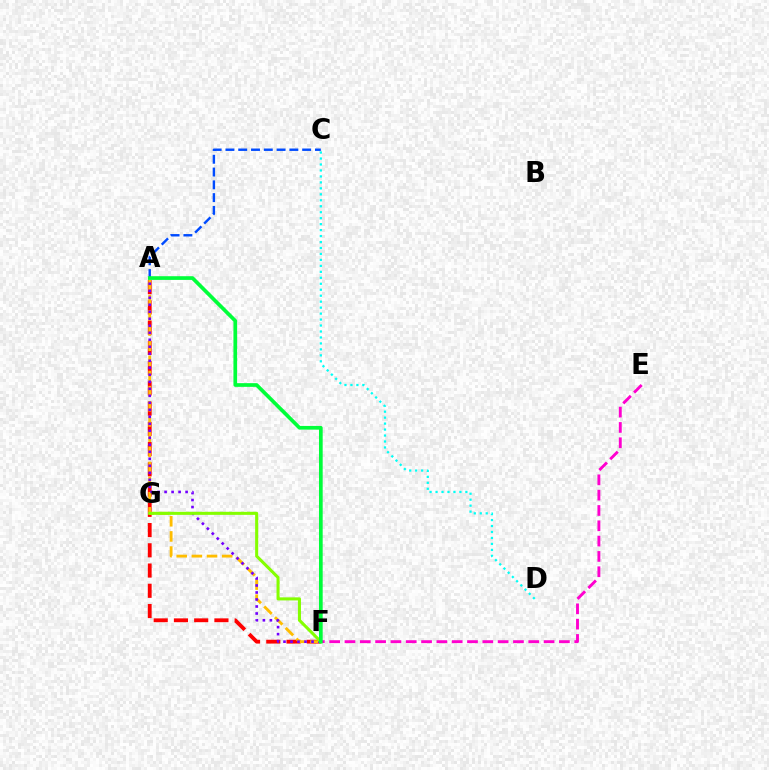{('A', 'F'): [{'color': '#ff0000', 'line_style': 'dashed', 'thickness': 2.75}, {'color': '#ffbd00', 'line_style': 'dashed', 'thickness': 2.06}, {'color': '#7200ff', 'line_style': 'dotted', 'thickness': 1.9}, {'color': '#00ff39', 'line_style': 'solid', 'thickness': 2.66}], ('F', 'G'): [{'color': '#84ff00', 'line_style': 'solid', 'thickness': 2.2}], ('E', 'F'): [{'color': '#ff00cf', 'line_style': 'dashed', 'thickness': 2.08}], ('A', 'C'): [{'color': '#004bff', 'line_style': 'dashed', 'thickness': 1.74}], ('C', 'D'): [{'color': '#00fff6', 'line_style': 'dotted', 'thickness': 1.62}]}